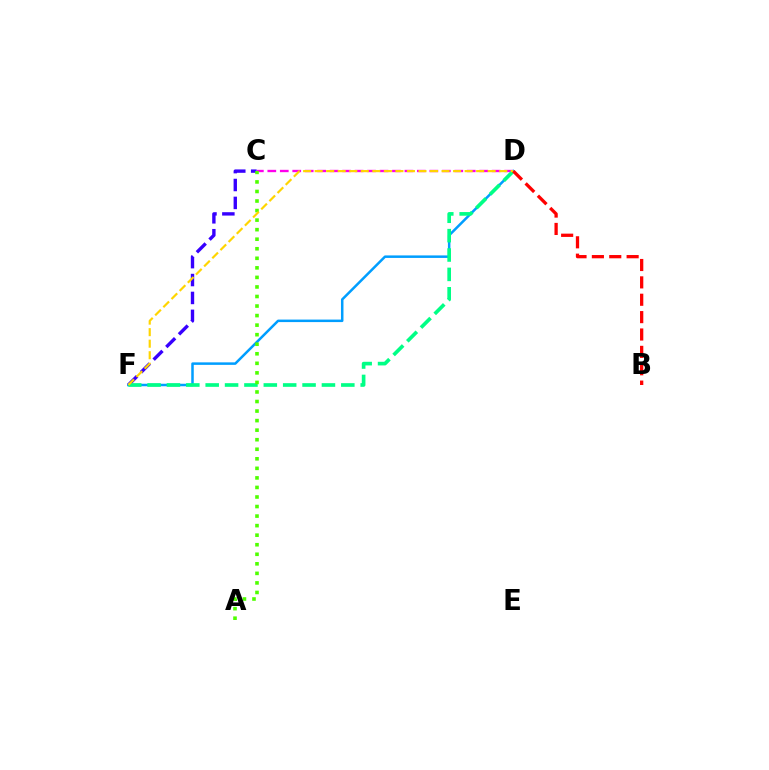{('D', 'F'): [{'color': '#009eff', 'line_style': 'solid', 'thickness': 1.8}, {'color': '#00ff86', 'line_style': 'dashed', 'thickness': 2.63}, {'color': '#ffd500', 'line_style': 'dashed', 'thickness': 1.57}], ('C', 'D'): [{'color': '#ff00ed', 'line_style': 'dashed', 'thickness': 1.69}], ('C', 'F'): [{'color': '#3700ff', 'line_style': 'dashed', 'thickness': 2.43}], ('A', 'C'): [{'color': '#4fff00', 'line_style': 'dotted', 'thickness': 2.59}], ('B', 'D'): [{'color': '#ff0000', 'line_style': 'dashed', 'thickness': 2.36}]}